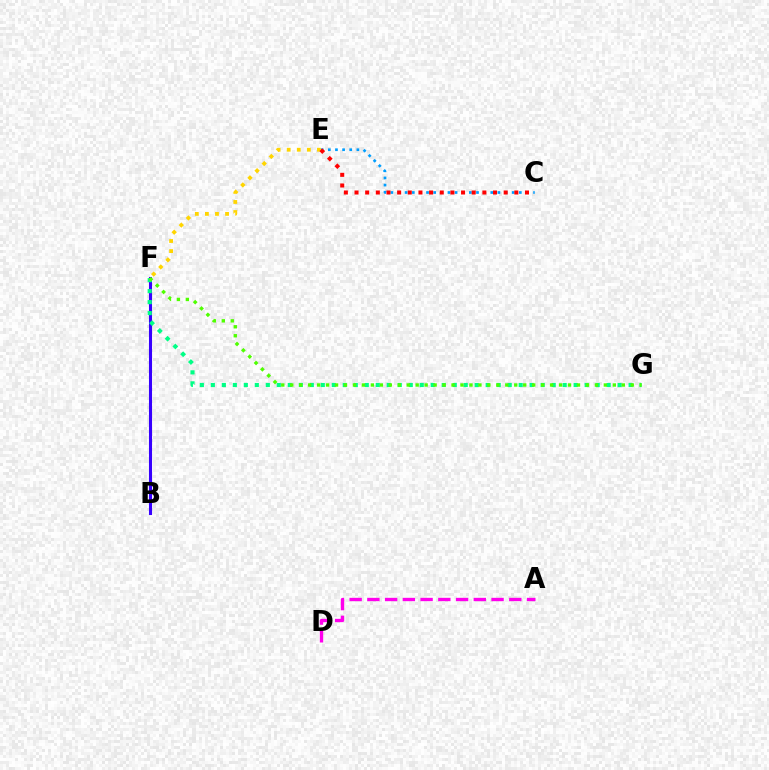{('B', 'F'): [{'color': '#3700ff', 'line_style': 'solid', 'thickness': 2.21}], ('C', 'E'): [{'color': '#009eff', 'line_style': 'dotted', 'thickness': 1.94}, {'color': '#ff0000', 'line_style': 'dotted', 'thickness': 2.89}], ('E', 'F'): [{'color': '#ffd500', 'line_style': 'dotted', 'thickness': 2.74}], ('A', 'D'): [{'color': '#ff00ed', 'line_style': 'dashed', 'thickness': 2.41}], ('F', 'G'): [{'color': '#00ff86', 'line_style': 'dotted', 'thickness': 2.99}, {'color': '#4fff00', 'line_style': 'dotted', 'thickness': 2.43}]}